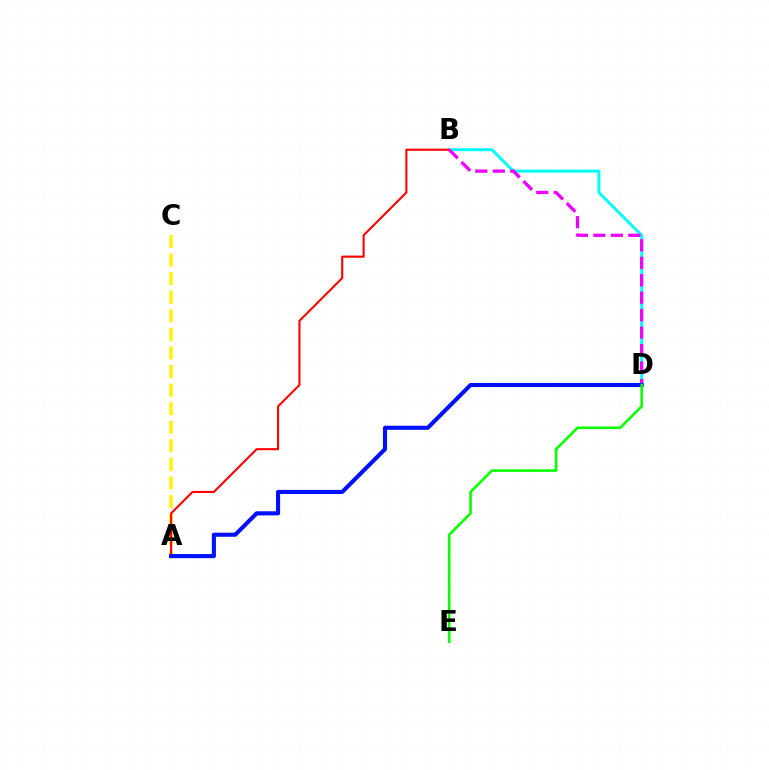{('B', 'D'): [{'color': '#00fff6', 'line_style': 'solid', 'thickness': 2.13}, {'color': '#ee00ff', 'line_style': 'dashed', 'thickness': 2.37}], ('A', 'C'): [{'color': '#fcf500', 'line_style': 'dashed', 'thickness': 2.52}], ('A', 'B'): [{'color': '#ff0000', 'line_style': 'solid', 'thickness': 1.51}], ('A', 'D'): [{'color': '#0010ff', 'line_style': 'solid', 'thickness': 2.96}], ('D', 'E'): [{'color': '#08ff00', 'line_style': 'solid', 'thickness': 1.88}]}